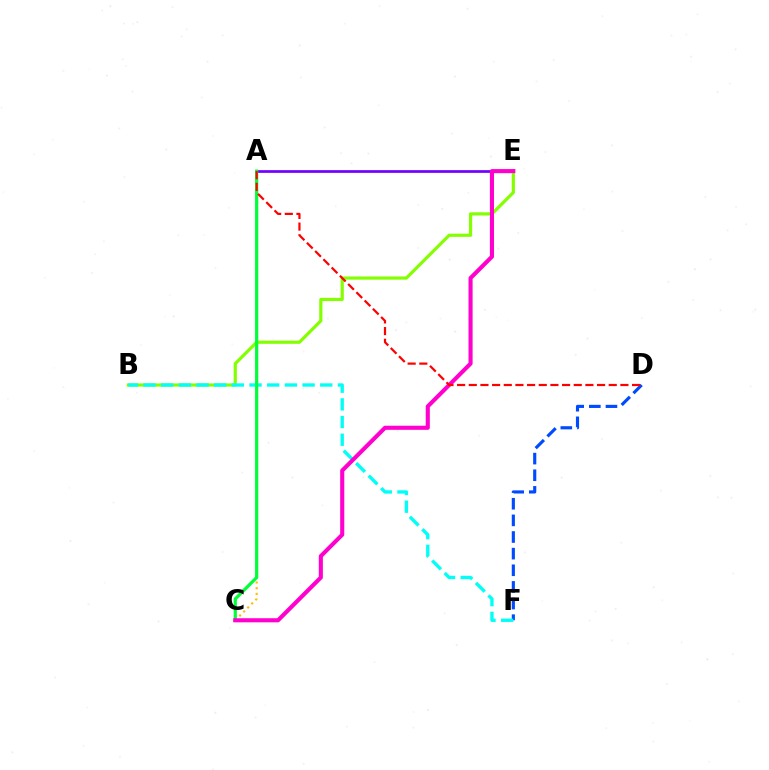{('A', 'C'): [{'color': '#ffbd00', 'line_style': 'dotted', 'thickness': 1.55}, {'color': '#00ff39', 'line_style': 'solid', 'thickness': 2.3}], ('A', 'E'): [{'color': '#7200ff', 'line_style': 'solid', 'thickness': 1.95}], ('D', 'F'): [{'color': '#004bff', 'line_style': 'dashed', 'thickness': 2.26}], ('B', 'E'): [{'color': '#84ff00', 'line_style': 'solid', 'thickness': 2.29}], ('B', 'F'): [{'color': '#00fff6', 'line_style': 'dashed', 'thickness': 2.4}], ('C', 'E'): [{'color': '#ff00cf', 'line_style': 'solid', 'thickness': 2.95}], ('A', 'D'): [{'color': '#ff0000', 'line_style': 'dashed', 'thickness': 1.58}]}